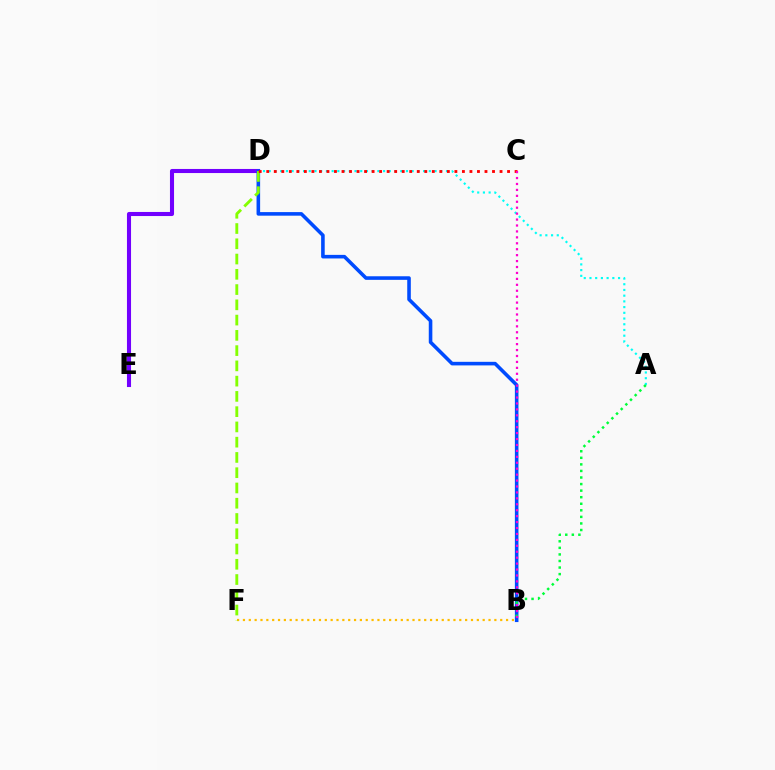{('D', 'E'): [{'color': '#7200ff', 'line_style': 'solid', 'thickness': 2.94}], ('A', 'D'): [{'color': '#00fff6', 'line_style': 'dotted', 'thickness': 1.55}], ('B', 'D'): [{'color': '#004bff', 'line_style': 'solid', 'thickness': 2.58}], ('A', 'B'): [{'color': '#00ff39', 'line_style': 'dotted', 'thickness': 1.78}], ('B', 'F'): [{'color': '#ffbd00', 'line_style': 'dotted', 'thickness': 1.59}], ('D', 'F'): [{'color': '#84ff00', 'line_style': 'dashed', 'thickness': 2.07}], ('C', 'D'): [{'color': '#ff0000', 'line_style': 'dotted', 'thickness': 2.04}], ('B', 'C'): [{'color': '#ff00cf', 'line_style': 'dotted', 'thickness': 1.61}]}